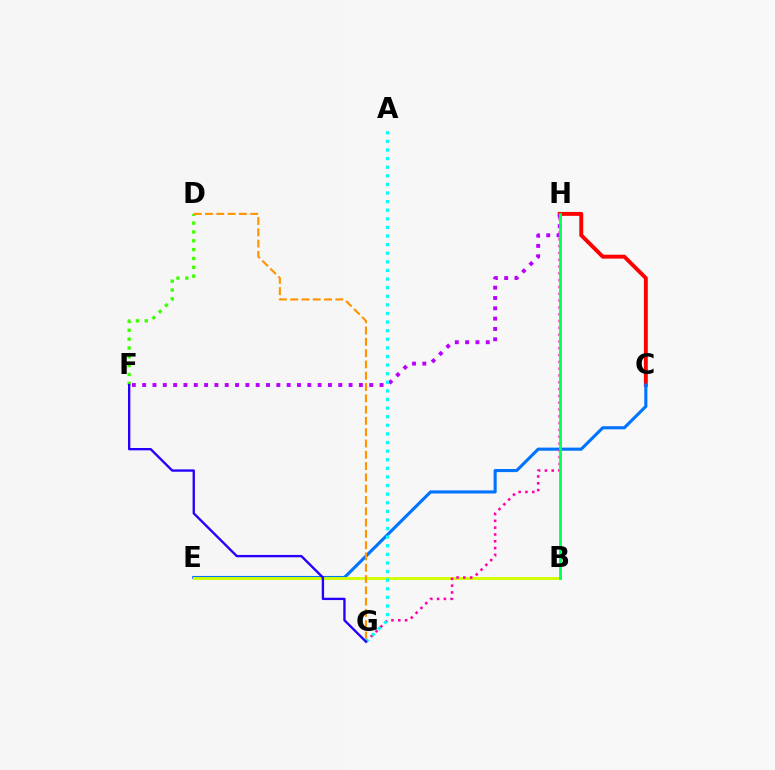{('C', 'H'): [{'color': '#ff0000', 'line_style': 'solid', 'thickness': 2.82}], ('C', 'E'): [{'color': '#0074ff', 'line_style': 'solid', 'thickness': 2.23}], ('B', 'E'): [{'color': '#d1ff00', 'line_style': 'solid', 'thickness': 2.08}], ('G', 'H'): [{'color': '#ff00ac', 'line_style': 'dotted', 'thickness': 1.85}], ('D', 'F'): [{'color': '#3dff00', 'line_style': 'dotted', 'thickness': 2.4}], ('D', 'G'): [{'color': '#ff9400', 'line_style': 'dashed', 'thickness': 1.53}], ('F', 'H'): [{'color': '#b900ff', 'line_style': 'dotted', 'thickness': 2.8}], ('A', 'G'): [{'color': '#00fff6', 'line_style': 'dotted', 'thickness': 2.34}], ('B', 'H'): [{'color': '#00ff5c', 'line_style': 'solid', 'thickness': 2.01}], ('F', 'G'): [{'color': '#2500ff', 'line_style': 'solid', 'thickness': 1.69}]}